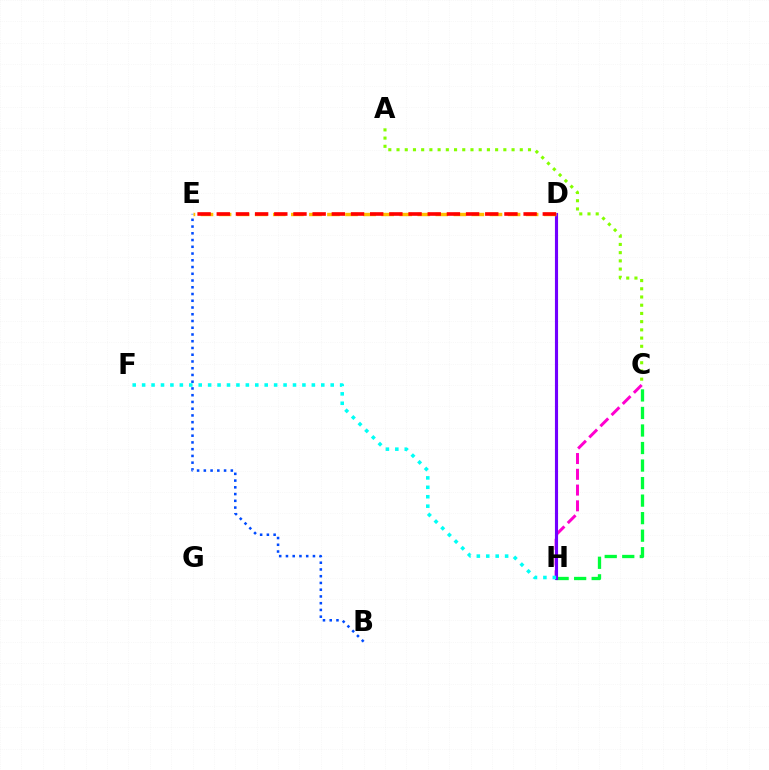{('B', 'E'): [{'color': '#004bff', 'line_style': 'dotted', 'thickness': 1.83}], ('A', 'C'): [{'color': '#84ff00', 'line_style': 'dotted', 'thickness': 2.23}], ('C', 'H'): [{'color': '#00ff39', 'line_style': 'dashed', 'thickness': 2.38}, {'color': '#ff00cf', 'line_style': 'dashed', 'thickness': 2.14}], ('D', 'H'): [{'color': '#7200ff', 'line_style': 'solid', 'thickness': 2.25}], ('F', 'H'): [{'color': '#00fff6', 'line_style': 'dotted', 'thickness': 2.56}], ('D', 'E'): [{'color': '#ffbd00', 'line_style': 'dashed', 'thickness': 2.45}, {'color': '#ff0000', 'line_style': 'dashed', 'thickness': 2.61}]}